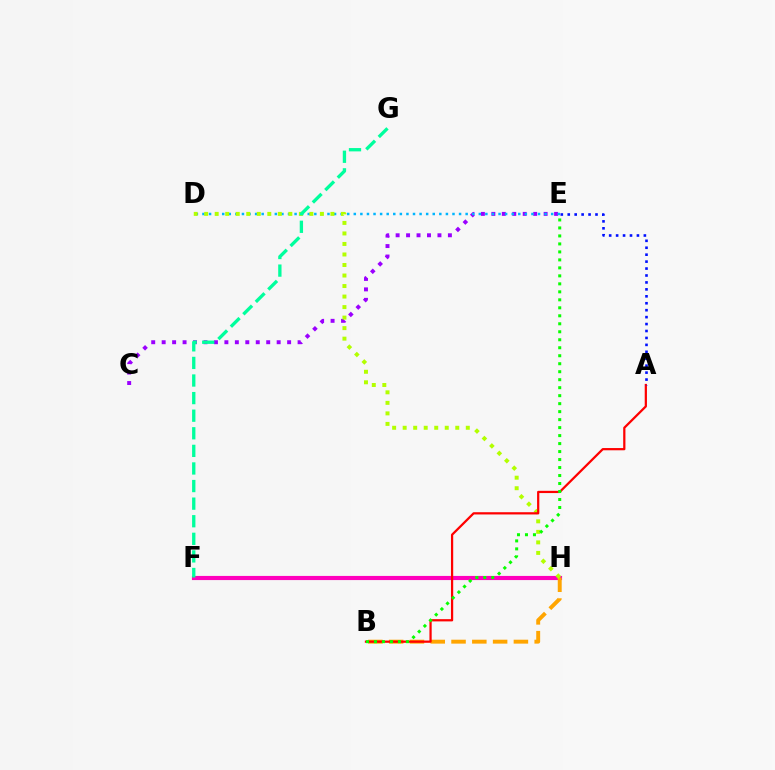{('C', 'E'): [{'color': '#9b00ff', 'line_style': 'dotted', 'thickness': 2.84}], ('D', 'E'): [{'color': '#00b5ff', 'line_style': 'dotted', 'thickness': 1.79}], ('F', 'H'): [{'color': '#ff00bd', 'line_style': 'solid', 'thickness': 2.98}], ('B', 'H'): [{'color': '#ffa500', 'line_style': 'dashed', 'thickness': 2.82}], ('D', 'H'): [{'color': '#b3ff00', 'line_style': 'dotted', 'thickness': 2.86}], ('F', 'G'): [{'color': '#00ff9d', 'line_style': 'dashed', 'thickness': 2.39}], ('A', 'B'): [{'color': '#ff0000', 'line_style': 'solid', 'thickness': 1.61}], ('B', 'E'): [{'color': '#08ff00', 'line_style': 'dotted', 'thickness': 2.17}], ('A', 'E'): [{'color': '#0010ff', 'line_style': 'dotted', 'thickness': 1.88}]}